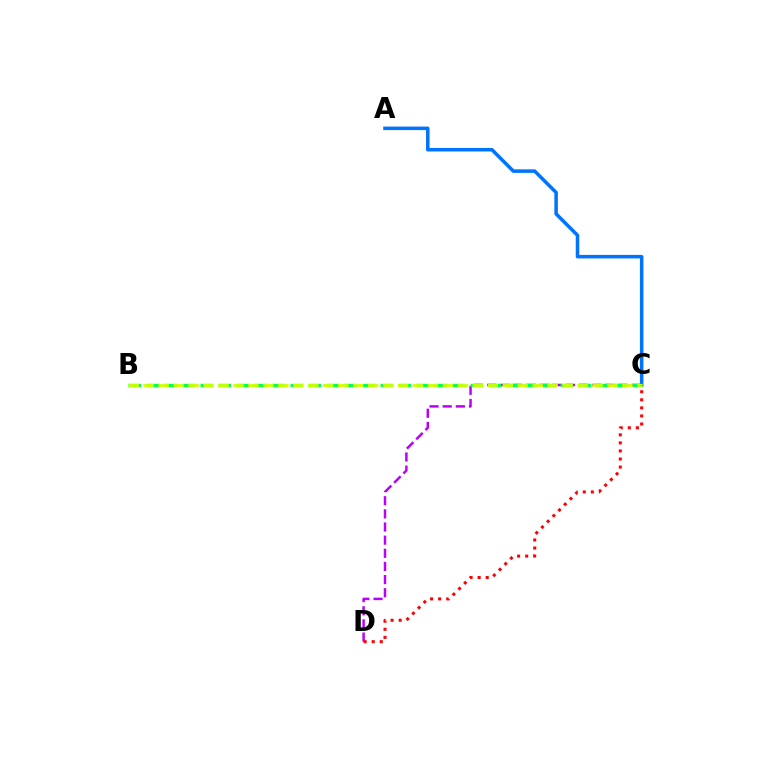{('C', 'D'): [{'color': '#b900ff', 'line_style': 'dashed', 'thickness': 1.79}, {'color': '#ff0000', 'line_style': 'dotted', 'thickness': 2.19}], ('A', 'C'): [{'color': '#0074ff', 'line_style': 'solid', 'thickness': 2.53}], ('B', 'C'): [{'color': '#00ff5c', 'line_style': 'dashed', 'thickness': 2.45}, {'color': '#d1ff00', 'line_style': 'dashed', 'thickness': 2.03}]}